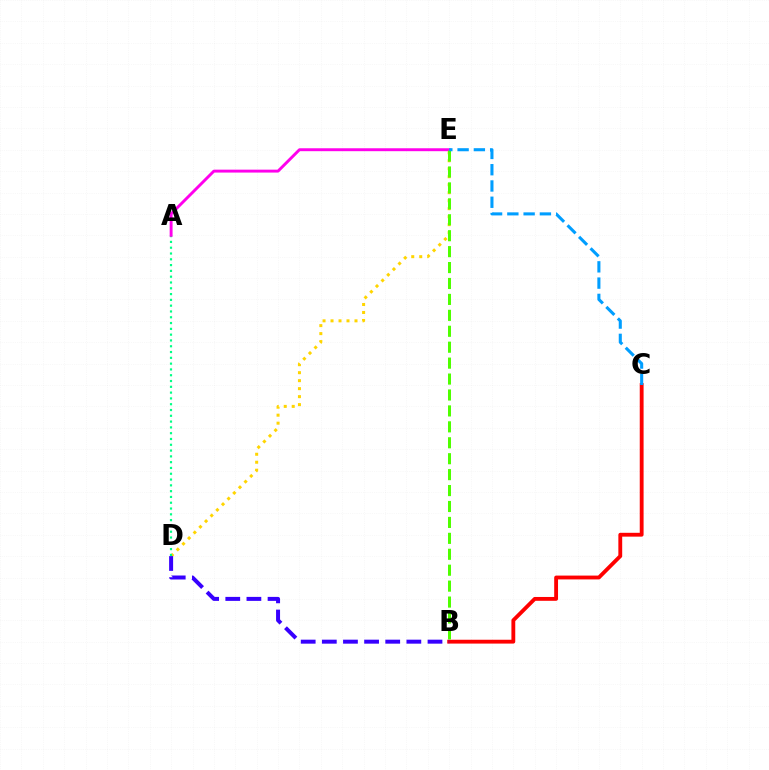{('B', 'C'): [{'color': '#ff0000', 'line_style': 'solid', 'thickness': 2.76}], ('D', 'E'): [{'color': '#ffd500', 'line_style': 'dotted', 'thickness': 2.17}], ('A', 'D'): [{'color': '#00ff86', 'line_style': 'dotted', 'thickness': 1.57}], ('A', 'E'): [{'color': '#ff00ed', 'line_style': 'solid', 'thickness': 2.1}], ('B', 'E'): [{'color': '#4fff00', 'line_style': 'dashed', 'thickness': 2.16}], ('C', 'E'): [{'color': '#009eff', 'line_style': 'dashed', 'thickness': 2.21}], ('B', 'D'): [{'color': '#3700ff', 'line_style': 'dashed', 'thickness': 2.87}]}